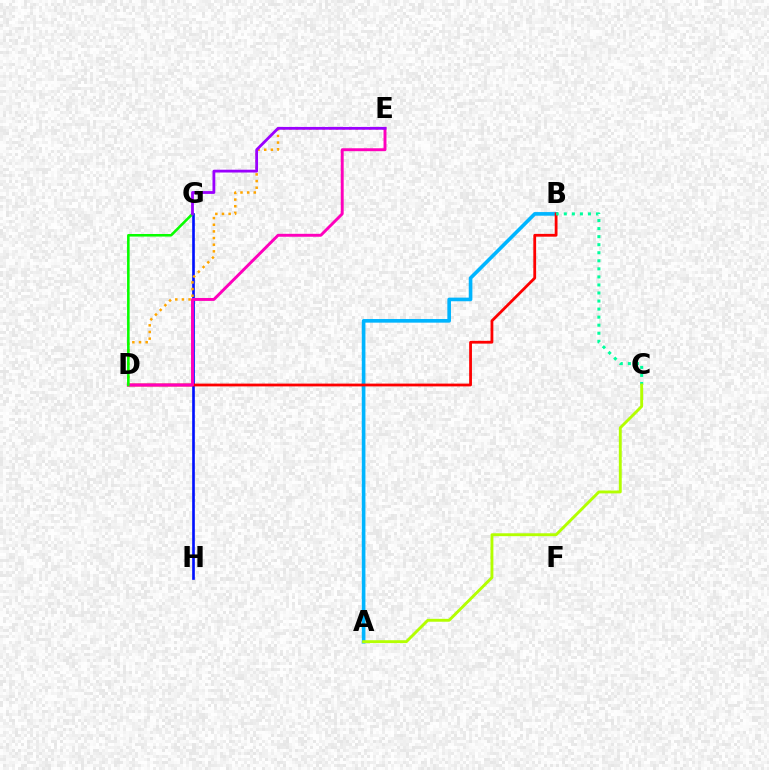{('G', 'H'): [{'color': '#0010ff', 'line_style': 'solid', 'thickness': 1.91}], ('A', 'B'): [{'color': '#00b5ff', 'line_style': 'solid', 'thickness': 2.61}], ('B', 'D'): [{'color': '#ff0000', 'line_style': 'solid', 'thickness': 2.01}], ('D', 'E'): [{'color': '#ffa500', 'line_style': 'dotted', 'thickness': 1.81}, {'color': '#ff00bd', 'line_style': 'solid', 'thickness': 2.11}], ('D', 'G'): [{'color': '#08ff00', 'line_style': 'solid', 'thickness': 1.85}], ('B', 'C'): [{'color': '#00ff9d', 'line_style': 'dotted', 'thickness': 2.19}], ('E', 'G'): [{'color': '#9b00ff', 'line_style': 'solid', 'thickness': 2.02}], ('A', 'C'): [{'color': '#b3ff00', 'line_style': 'solid', 'thickness': 2.08}]}